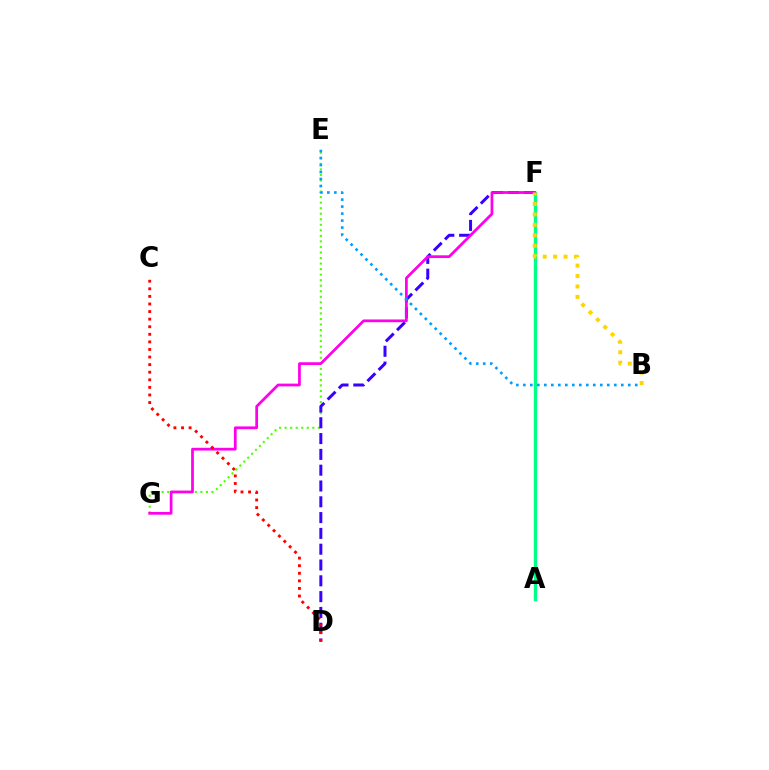{('E', 'G'): [{'color': '#4fff00', 'line_style': 'dotted', 'thickness': 1.51}], ('D', 'F'): [{'color': '#3700ff', 'line_style': 'dashed', 'thickness': 2.15}], ('A', 'F'): [{'color': '#00ff86', 'line_style': 'solid', 'thickness': 2.41}], ('F', 'G'): [{'color': '#ff00ed', 'line_style': 'solid', 'thickness': 1.97}], ('B', 'E'): [{'color': '#009eff', 'line_style': 'dotted', 'thickness': 1.9}], ('B', 'F'): [{'color': '#ffd500', 'line_style': 'dotted', 'thickness': 2.84}], ('C', 'D'): [{'color': '#ff0000', 'line_style': 'dotted', 'thickness': 2.06}]}